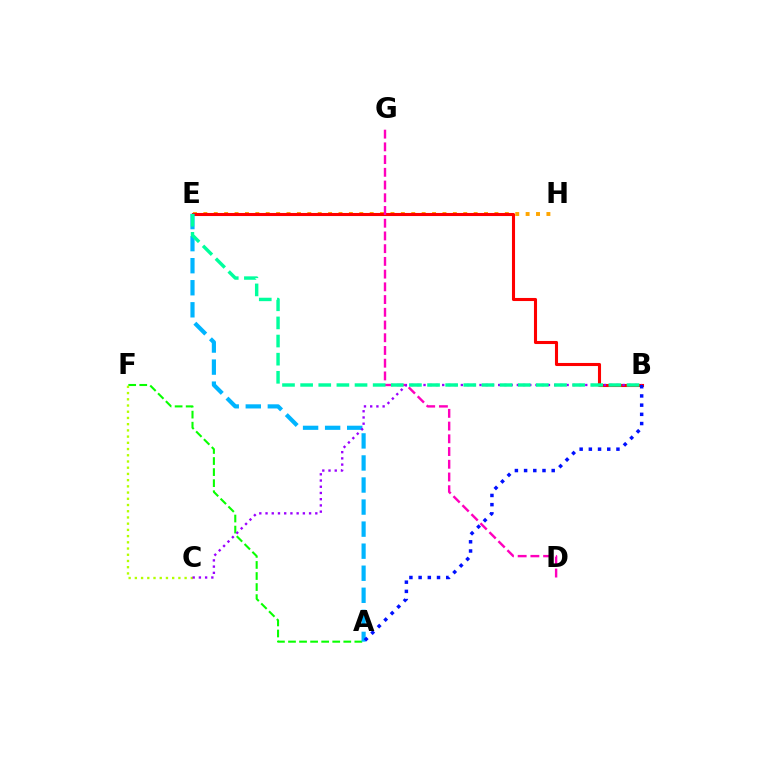{('E', 'H'): [{'color': '#ffa500', 'line_style': 'dotted', 'thickness': 2.82}], ('B', 'E'): [{'color': '#ff0000', 'line_style': 'solid', 'thickness': 2.22}, {'color': '#00ff9d', 'line_style': 'dashed', 'thickness': 2.46}], ('A', 'F'): [{'color': '#08ff00', 'line_style': 'dashed', 'thickness': 1.5}], ('C', 'F'): [{'color': '#b3ff00', 'line_style': 'dotted', 'thickness': 1.69}], ('D', 'G'): [{'color': '#ff00bd', 'line_style': 'dashed', 'thickness': 1.73}], ('A', 'E'): [{'color': '#00b5ff', 'line_style': 'dashed', 'thickness': 3.0}], ('B', 'C'): [{'color': '#9b00ff', 'line_style': 'dotted', 'thickness': 1.69}], ('A', 'B'): [{'color': '#0010ff', 'line_style': 'dotted', 'thickness': 2.5}]}